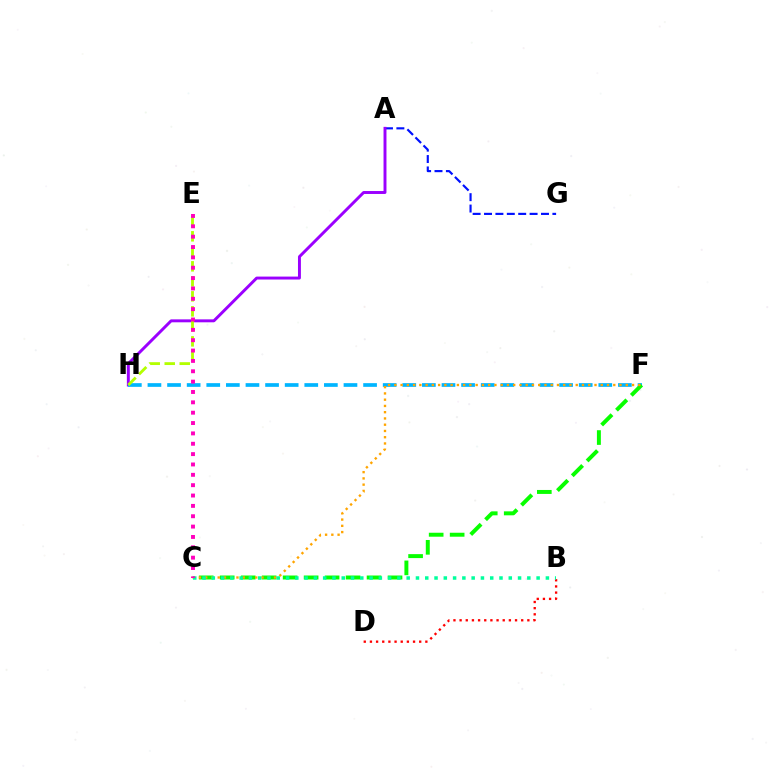{('A', 'G'): [{'color': '#0010ff', 'line_style': 'dashed', 'thickness': 1.55}], ('B', 'D'): [{'color': '#ff0000', 'line_style': 'dotted', 'thickness': 1.67}], ('A', 'H'): [{'color': '#9b00ff', 'line_style': 'solid', 'thickness': 2.12}], ('F', 'H'): [{'color': '#00b5ff', 'line_style': 'dashed', 'thickness': 2.66}], ('C', 'F'): [{'color': '#08ff00', 'line_style': 'dashed', 'thickness': 2.85}, {'color': '#ffa500', 'line_style': 'dotted', 'thickness': 1.7}], ('E', 'H'): [{'color': '#b3ff00', 'line_style': 'dashed', 'thickness': 2.04}], ('B', 'C'): [{'color': '#00ff9d', 'line_style': 'dotted', 'thickness': 2.52}], ('C', 'E'): [{'color': '#ff00bd', 'line_style': 'dotted', 'thickness': 2.81}]}